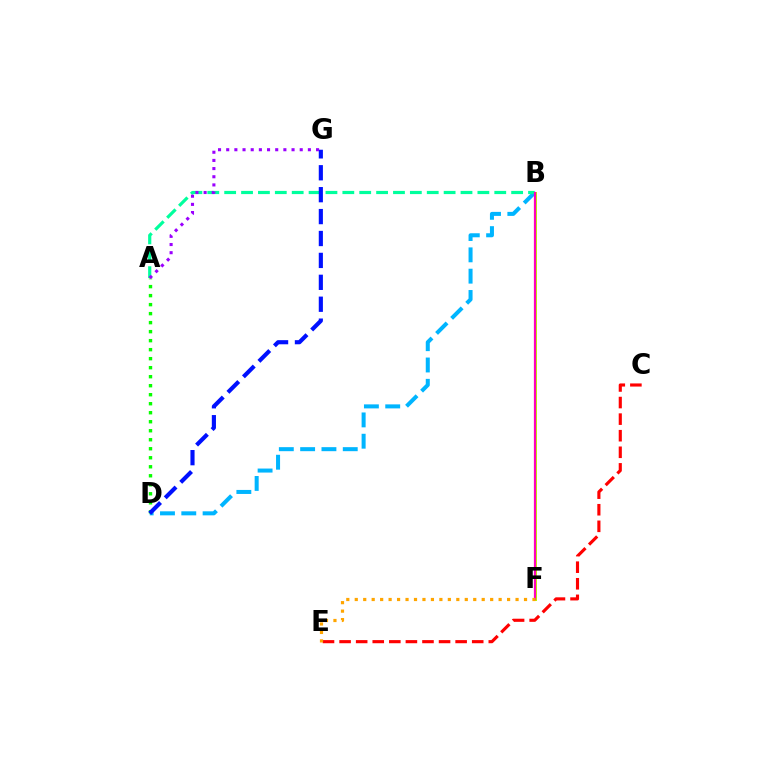{('B', 'D'): [{'color': '#00b5ff', 'line_style': 'dashed', 'thickness': 2.89}], ('A', 'D'): [{'color': '#08ff00', 'line_style': 'dotted', 'thickness': 2.45}], ('A', 'B'): [{'color': '#00ff9d', 'line_style': 'dashed', 'thickness': 2.29}], ('B', 'F'): [{'color': '#b3ff00', 'line_style': 'solid', 'thickness': 2.16}, {'color': '#ff00bd', 'line_style': 'solid', 'thickness': 1.61}], ('C', 'E'): [{'color': '#ff0000', 'line_style': 'dashed', 'thickness': 2.25}], ('E', 'F'): [{'color': '#ffa500', 'line_style': 'dotted', 'thickness': 2.3}], ('D', 'G'): [{'color': '#0010ff', 'line_style': 'dashed', 'thickness': 2.98}], ('A', 'G'): [{'color': '#9b00ff', 'line_style': 'dotted', 'thickness': 2.22}]}